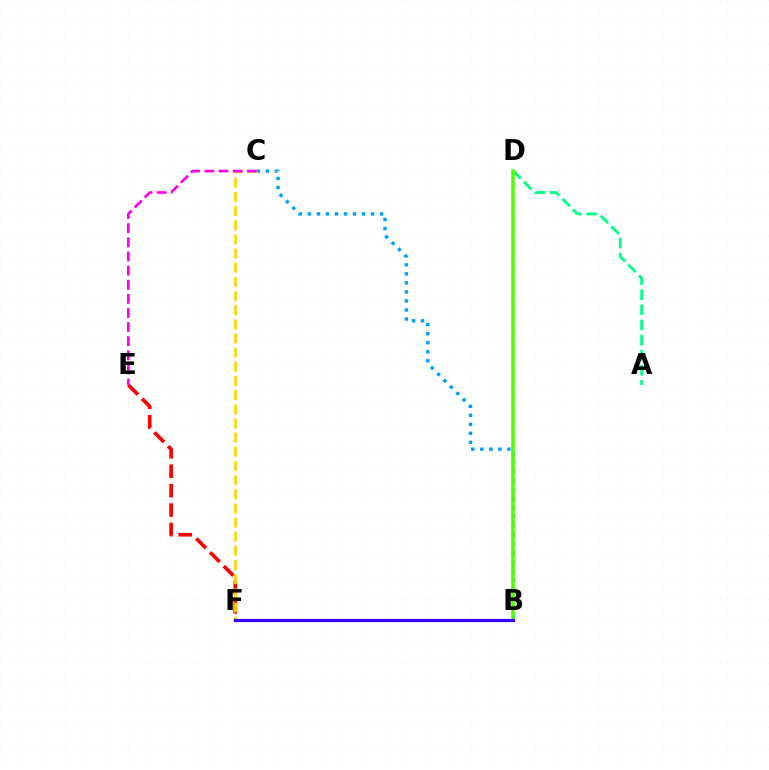{('B', 'C'): [{'color': '#009eff', 'line_style': 'dotted', 'thickness': 2.45}], ('E', 'F'): [{'color': '#ff0000', 'line_style': 'dashed', 'thickness': 2.64}], ('C', 'F'): [{'color': '#ffd500', 'line_style': 'dashed', 'thickness': 1.92}], ('A', 'D'): [{'color': '#00ff86', 'line_style': 'dashed', 'thickness': 2.05}], ('B', 'D'): [{'color': '#4fff00', 'line_style': 'solid', 'thickness': 2.53}], ('B', 'F'): [{'color': '#3700ff', 'line_style': 'solid', 'thickness': 2.3}], ('C', 'E'): [{'color': '#ff00ed', 'line_style': 'dashed', 'thickness': 1.92}]}